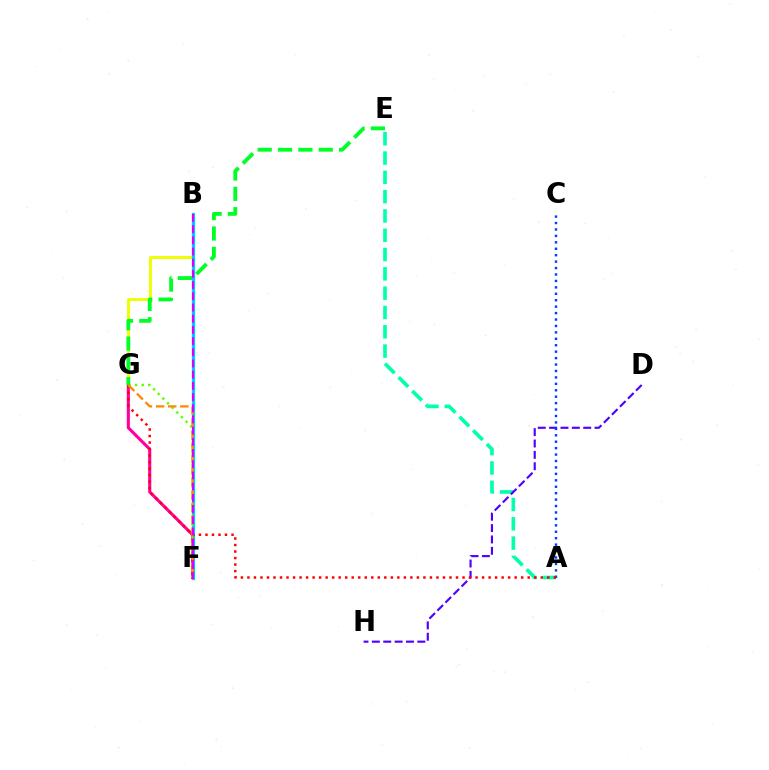{('B', 'G'): [{'color': '#eeff00', 'line_style': 'solid', 'thickness': 2.11}], ('B', 'F'): [{'color': '#00c7ff', 'line_style': 'solid', 'thickness': 2.33}, {'color': '#d600ff', 'line_style': 'dashed', 'thickness': 1.52}], ('A', 'E'): [{'color': '#00ffaf', 'line_style': 'dashed', 'thickness': 2.62}], ('D', 'H'): [{'color': '#4f00ff', 'line_style': 'dashed', 'thickness': 1.54}], ('A', 'C'): [{'color': '#003fff', 'line_style': 'dotted', 'thickness': 1.75}], ('F', 'G'): [{'color': '#ff00a0', 'line_style': 'solid', 'thickness': 2.24}, {'color': '#66ff00', 'line_style': 'dotted', 'thickness': 1.78}, {'color': '#ff8800', 'line_style': 'dashed', 'thickness': 1.65}], ('E', 'G'): [{'color': '#00ff27', 'line_style': 'dashed', 'thickness': 2.76}], ('A', 'G'): [{'color': '#ff0000', 'line_style': 'dotted', 'thickness': 1.77}]}